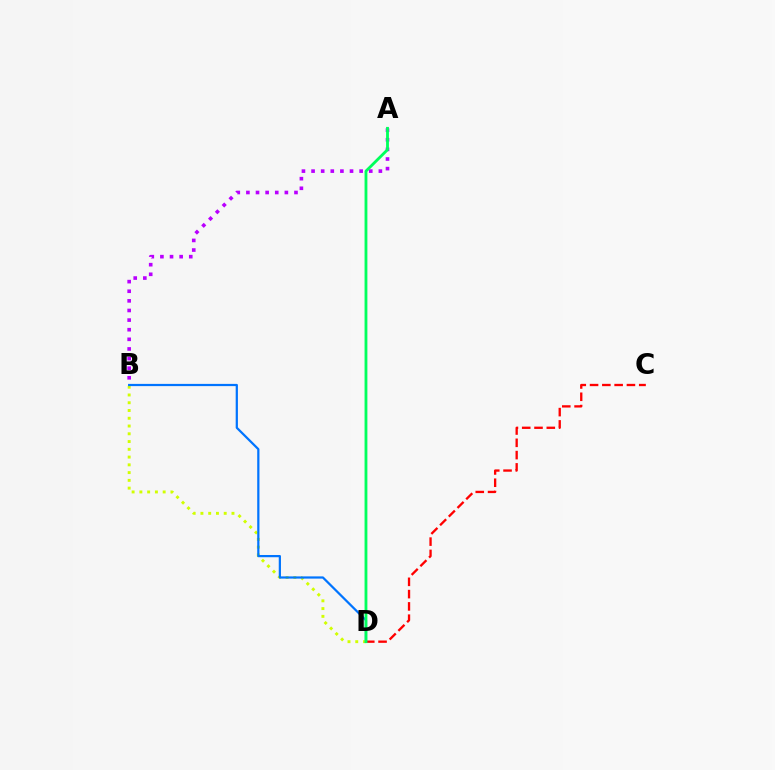{('A', 'B'): [{'color': '#b900ff', 'line_style': 'dotted', 'thickness': 2.61}], ('C', 'D'): [{'color': '#ff0000', 'line_style': 'dashed', 'thickness': 1.67}], ('B', 'D'): [{'color': '#d1ff00', 'line_style': 'dotted', 'thickness': 2.11}, {'color': '#0074ff', 'line_style': 'solid', 'thickness': 1.6}], ('A', 'D'): [{'color': '#00ff5c', 'line_style': 'solid', 'thickness': 2.04}]}